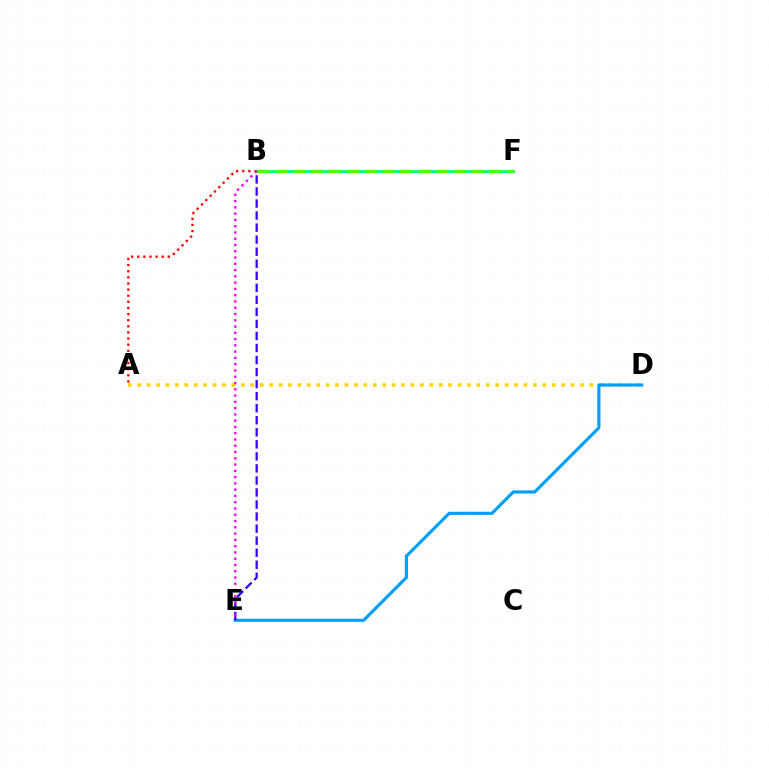{('B', 'F'): [{'color': '#00ff86', 'line_style': 'solid', 'thickness': 2.09}, {'color': '#4fff00', 'line_style': 'dashed', 'thickness': 2.42}], ('A', 'D'): [{'color': '#ffd500', 'line_style': 'dotted', 'thickness': 2.56}], ('A', 'B'): [{'color': '#ff0000', 'line_style': 'dotted', 'thickness': 1.66}], ('D', 'E'): [{'color': '#009eff', 'line_style': 'solid', 'thickness': 2.26}], ('B', 'E'): [{'color': '#3700ff', 'line_style': 'dashed', 'thickness': 1.64}, {'color': '#ff00ed', 'line_style': 'dotted', 'thickness': 1.7}]}